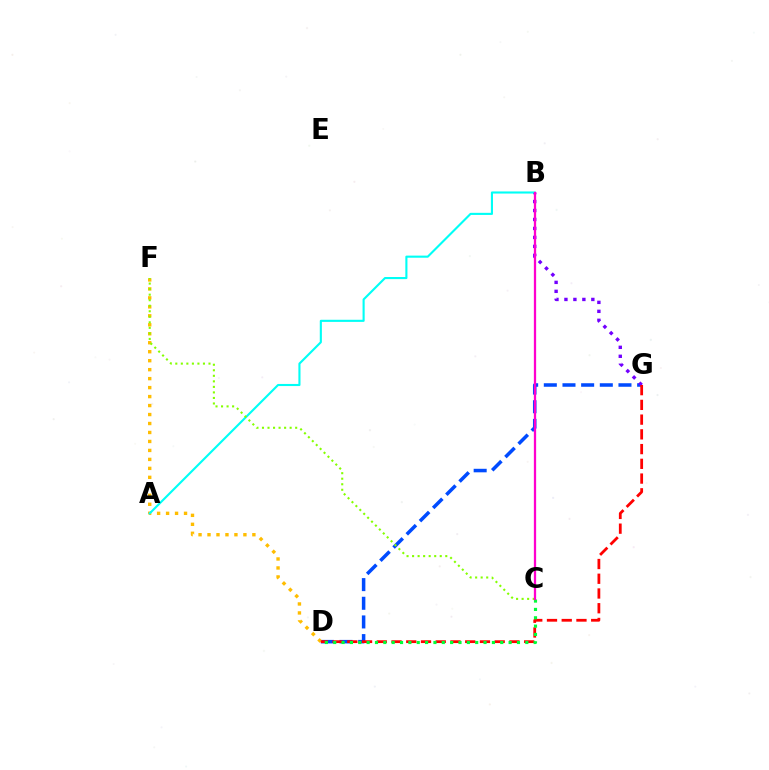{('D', 'G'): [{'color': '#004bff', 'line_style': 'dashed', 'thickness': 2.54}, {'color': '#ff0000', 'line_style': 'dashed', 'thickness': 2.0}], ('B', 'G'): [{'color': '#7200ff', 'line_style': 'dotted', 'thickness': 2.44}], ('D', 'F'): [{'color': '#ffbd00', 'line_style': 'dotted', 'thickness': 2.44}], ('C', 'D'): [{'color': '#00ff39', 'line_style': 'dotted', 'thickness': 2.27}], ('A', 'B'): [{'color': '#00fff6', 'line_style': 'solid', 'thickness': 1.52}], ('C', 'F'): [{'color': '#84ff00', 'line_style': 'dotted', 'thickness': 1.5}], ('B', 'C'): [{'color': '#ff00cf', 'line_style': 'solid', 'thickness': 1.64}]}